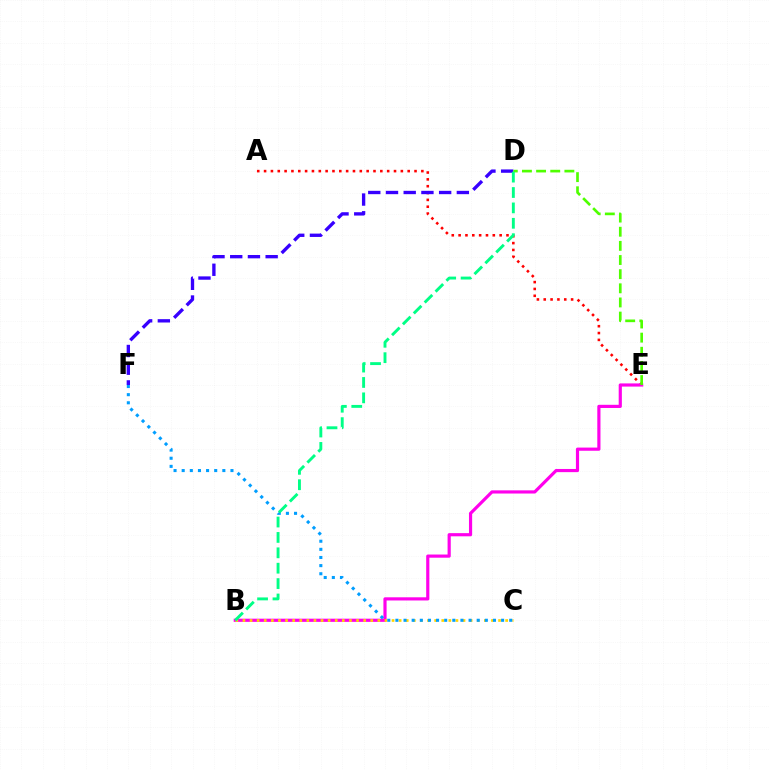{('A', 'E'): [{'color': '#ff0000', 'line_style': 'dotted', 'thickness': 1.86}], ('B', 'E'): [{'color': '#ff00ed', 'line_style': 'solid', 'thickness': 2.29}], ('B', 'C'): [{'color': '#ffd500', 'line_style': 'dotted', 'thickness': 1.93}], ('C', 'F'): [{'color': '#009eff', 'line_style': 'dotted', 'thickness': 2.21}], ('D', 'F'): [{'color': '#3700ff', 'line_style': 'dashed', 'thickness': 2.41}], ('D', 'E'): [{'color': '#4fff00', 'line_style': 'dashed', 'thickness': 1.92}], ('B', 'D'): [{'color': '#00ff86', 'line_style': 'dashed', 'thickness': 2.09}]}